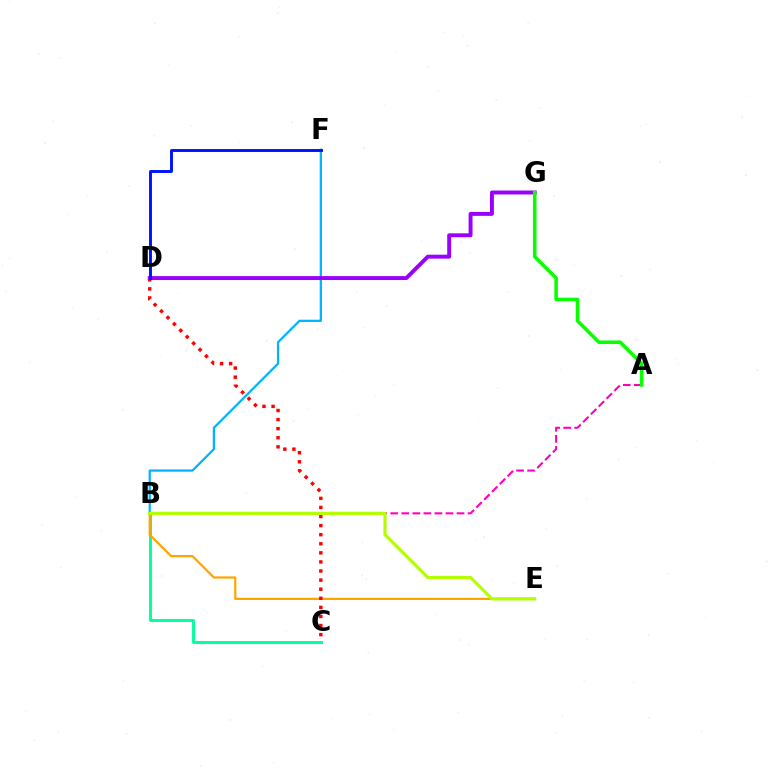{('B', 'C'): [{'color': '#00ff9d', 'line_style': 'solid', 'thickness': 2.1}], ('B', 'F'): [{'color': '#00b5ff', 'line_style': 'solid', 'thickness': 1.62}], ('B', 'E'): [{'color': '#ffa500', 'line_style': 'solid', 'thickness': 1.6}, {'color': '#b3ff00', 'line_style': 'solid', 'thickness': 2.29}], ('C', 'D'): [{'color': '#ff0000', 'line_style': 'dotted', 'thickness': 2.47}], ('A', 'B'): [{'color': '#ff00bd', 'line_style': 'dashed', 'thickness': 1.5}], ('D', 'G'): [{'color': '#9b00ff', 'line_style': 'solid', 'thickness': 2.83}], ('A', 'G'): [{'color': '#08ff00', 'line_style': 'solid', 'thickness': 2.55}], ('D', 'F'): [{'color': '#0010ff', 'line_style': 'solid', 'thickness': 2.1}]}